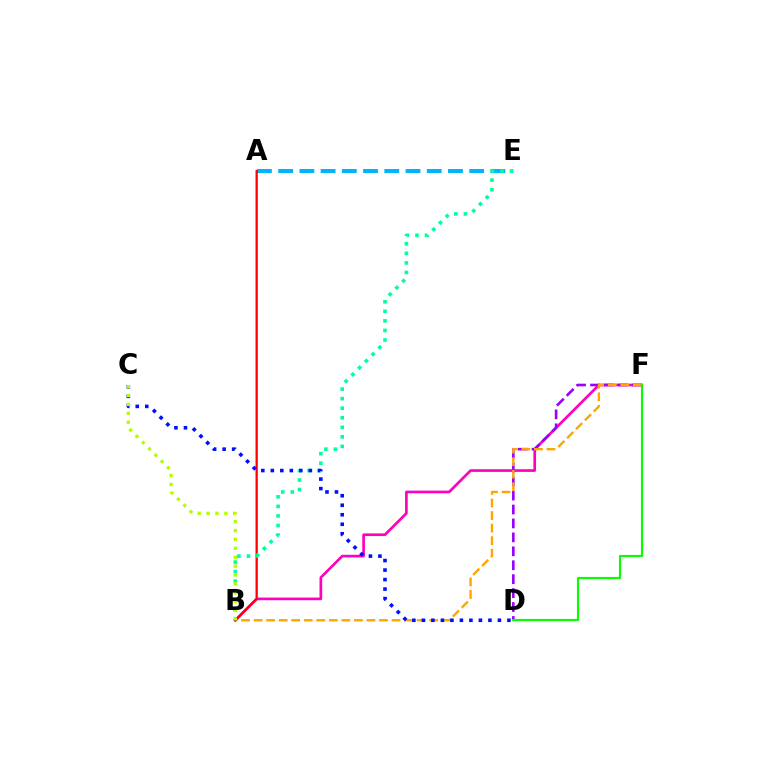{('B', 'F'): [{'color': '#ff00bd', 'line_style': 'solid', 'thickness': 1.92}, {'color': '#ffa500', 'line_style': 'dashed', 'thickness': 1.7}], ('D', 'F'): [{'color': '#9b00ff', 'line_style': 'dashed', 'thickness': 1.89}, {'color': '#08ff00', 'line_style': 'solid', 'thickness': 1.53}], ('A', 'E'): [{'color': '#00b5ff', 'line_style': 'dashed', 'thickness': 2.88}], ('A', 'B'): [{'color': '#ff0000', 'line_style': 'solid', 'thickness': 1.64}], ('B', 'E'): [{'color': '#00ff9d', 'line_style': 'dotted', 'thickness': 2.59}], ('C', 'D'): [{'color': '#0010ff', 'line_style': 'dotted', 'thickness': 2.58}], ('B', 'C'): [{'color': '#b3ff00', 'line_style': 'dotted', 'thickness': 2.41}]}